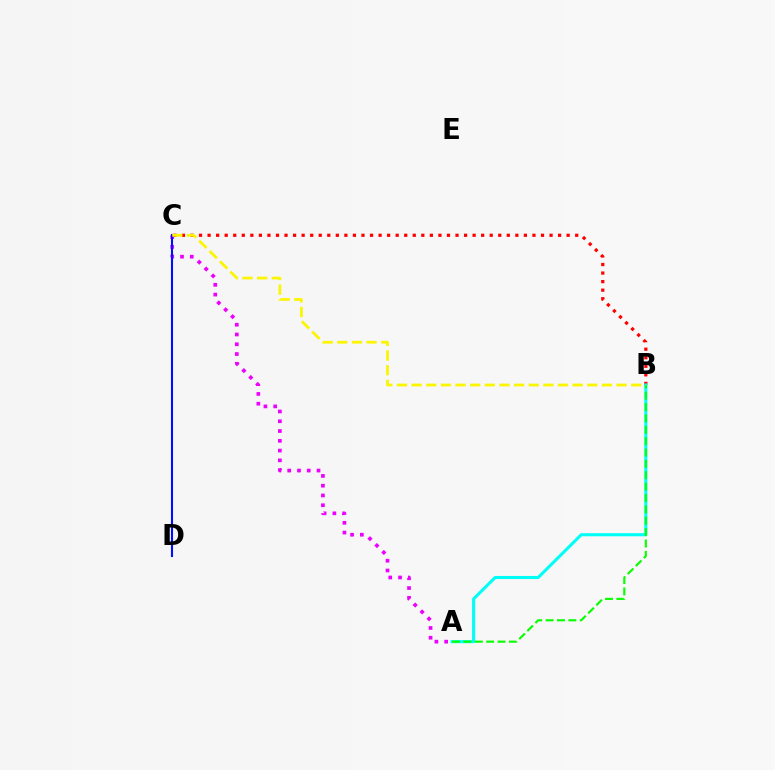{('B', 'C'): [{'color': '#ff0000', 'line_style': 'dotted', 'thickness': 2.32}, {'color': '#fcf500', 'line_style': 'dashed', 'thickness': 1.99}], ('A', 'B'): [{'color': '#00fff6', 'line_style': 'solid', 'thickness': 2.22}, {'color': '#08ff00', 'line_style': 'dashed', 'thickness': 1.55}], ('A', 'C'): [{'color': '#ee00ff', 'line_style': 'dotted', 'thickness': 2.66}], ('C', 'D'): [{'color': '#0010ff', 'line_style': 'solid', 'thickness': 1.51}]}